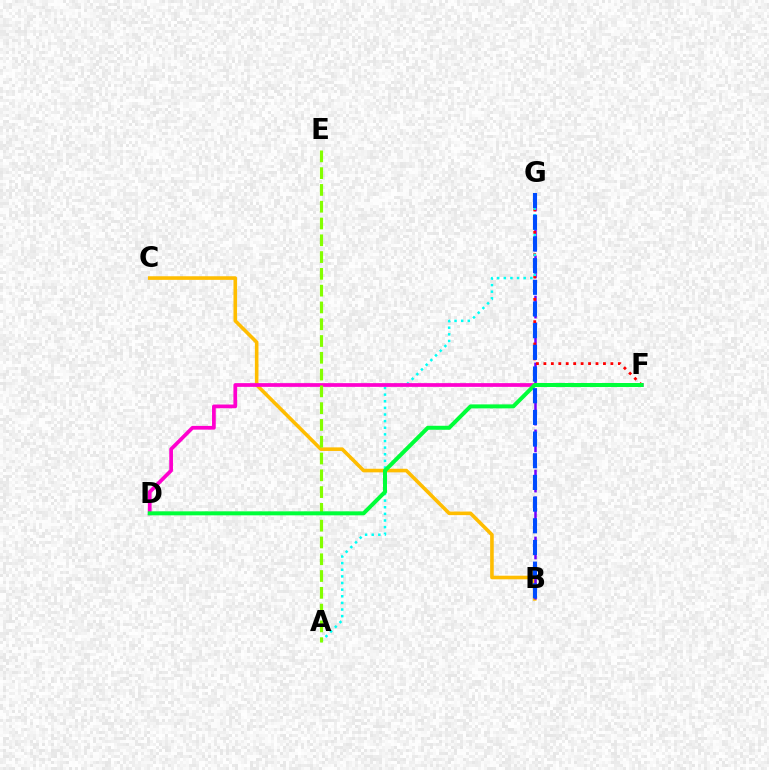{('B', 'C'): [{'color': '#ffbd00', 'line_style': 'solid', 'thickness': 2.59}], ('B', 'G'): [{'color': '#7200ff', 'line_style': 'dashed', 'thickness': 1.82}, {'color': '#004bff', 'line_style': 'dashed', 'thickness': 2.95}], ('F', 'G'): [{'color': '#ff0000', 'line_style': 'dotted', 'thickness': 2.02}], ('A', 'G'): [{'color': '#00fff6', 'line_style': 'dotted', 'thickness': 1.8}], ('D', 'F'): [{'color': '#ff00cf', 'line_style': 'solid', 'thickness': 2.68}, {'color': '#00ff39', 'line_style': 'solid', 'thickness': 2.88}], ('A', 'E'): [{'color': '#84ff00', 'line_style': 'dashed', 'thickness': 2.28}]}